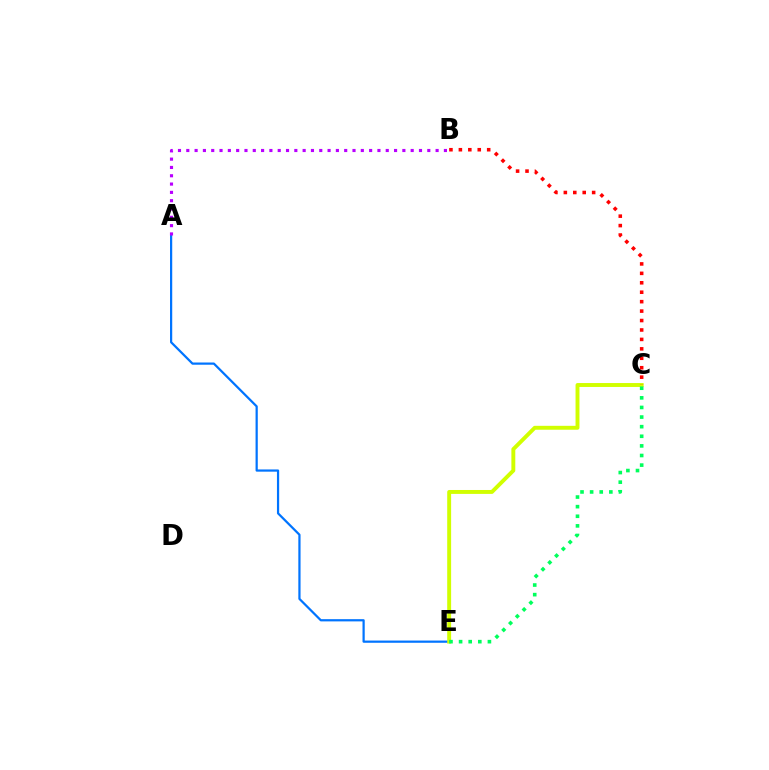{('A', 'E'): [{'color': '#0074ff', 'line_style': 'solid', 'thickness': 1.6}], ('C', 'E'): [{'color': '#d1ff00', 'line_style': 'solid', 'thickness': 2.82}, {'color': '#00ff5c', 'line_style': 'dotted', 'thickness': 2.61}], ('A', 'B'): [{'color': '#b900ff', 'line_style': 'dotted', 'thickness': 2.26}], ('B', 'C'): [{'color': '#ff0000', 'line_style': 'dotted', 'thickness': 2.56}]}